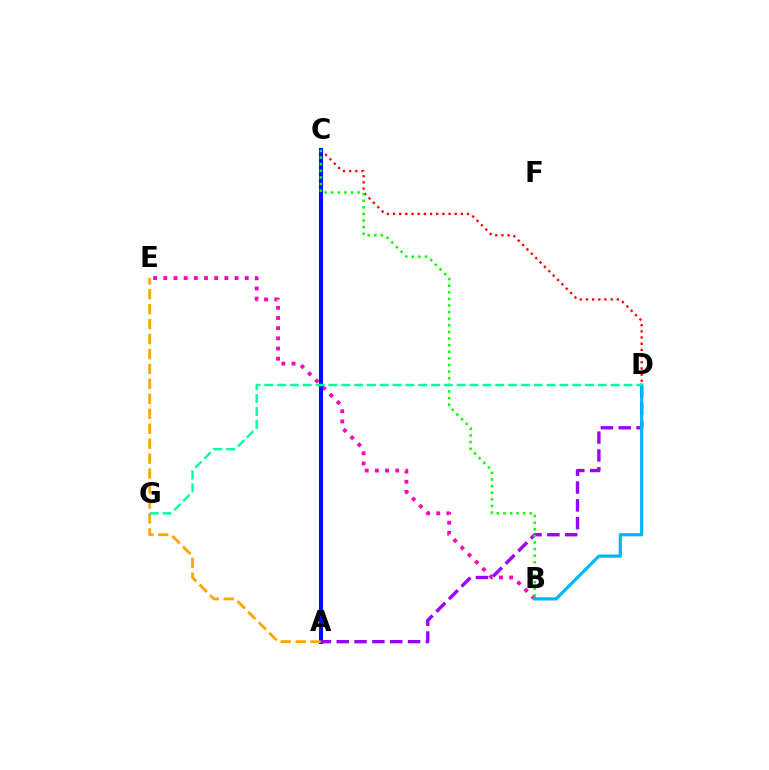{('B', 'E'): [{'color': '#ff00bd', 'line_style': 'dotted', 'thickness': 2.77}], ('A', 'C'): [{'color': '#b3ff00', 'line_style': 'solid', 'thickness': 2.58}, {'color': '#0010ff', 'line_style': 'solid', 'thickness': 2.91}], ('C', 'D'): [{'color': '#ff0000', 'line_style': 'dotted', 'thickness': 1.68}], ('A', 'E'): [{'color': '#ffa500', 'line_style': 'dashed', 'thickness': 2.03}], ('A', 'D'): [{'color': '#9b00ff', 'line_style': 'dashed', 'thickness': 2.42}], ('B', 'C'): [{'color': '#08ff00', 'line_style': 'dotted', 'thickness': 1.8}], ('B', 'D'): [{'color': '#00b5ff', 'line_style': 'solid', 'thickness': 2.29}], ('D', 'G'): [{'color': '#00ff9d', 'line_style': 'dashed', 'thickness': 1.74}]}